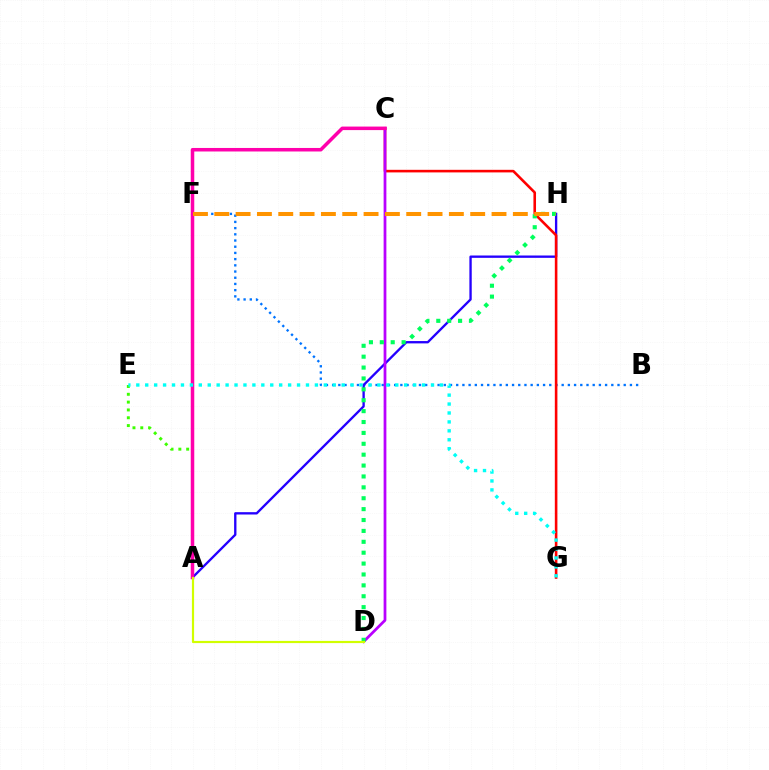{('B', 'F'): [{'color': '#0074ff', 'line_style': 'dotted', 'thickness': 1.69}], ('A', 'H'): [{'color': '#2500ff', 'line_style': 'solid', 'thickness': 1.68}], ('C', 'G'): [{'color': '#ff0000', 'line_style': 'solid', 'thickness': 1.87}], ('C', 'D'): [{'color': '#b900ff', 'line_style': 'solid', 'thickness': 1.99}], ('A', 'E'): [{'color': '#3dff00', 'line_style': 'dotted', 'thickness': 2.12}], ('A', 'C'): [{'color': '#ff00ac', 'line_style': 'solid', 'thickness': 2.54}], ('D', 'H'): [{'color': '#00ff5c', 'line_style': 'dotted', 'thickness': 2.96}], ('A', 'D'): [{'color': '#d1ff00', 'line_style': 'solid', 'thickness': 1.58}], ('F', 'H'): [{'color': '#ff9400', 'line_style': 'dashed', 'thickness': 2.9}], ('E', 'G'): [{'color': '#00fff6', 'line_style': 'dotted', 'thickness': 2.43}]}